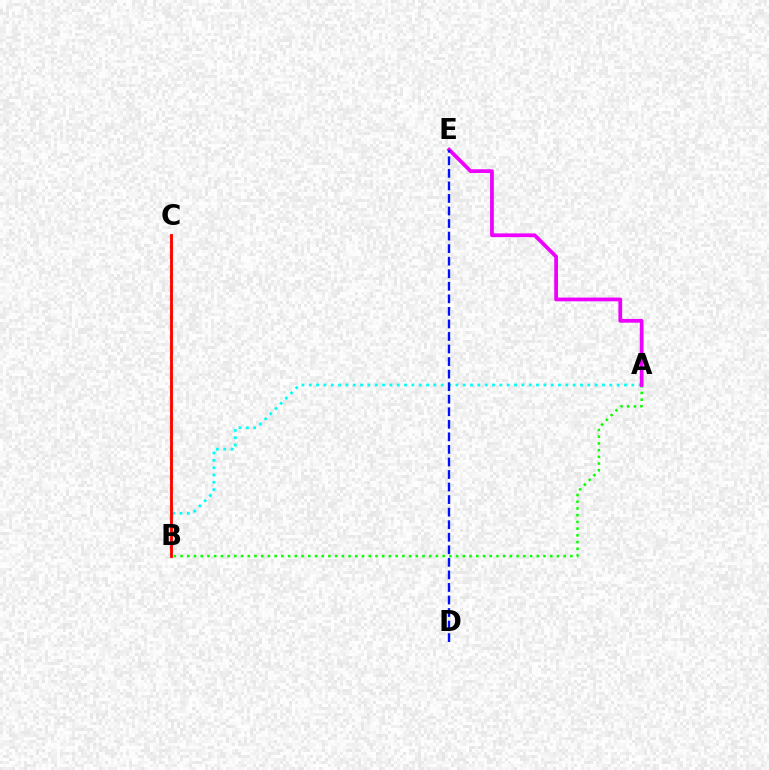{('A', 'B'): [{'color': '#08ff00', 'line_style': 'dotted', 'thickness': 1.83}, {'color': '#00fff6', 'line_style': 'dotted', 'thickness': 1.99}], ('B', 'C'): [{'color': '#fcf500', 'line_style': 'dotted', 'thickness': 2.73}, {'color': '#ff0000', 'line_style': 'solid', 'thickness': 2.05}], ('A', 'E'): [{'color': '#ee00ff', 'line_style': 'solid', 'thickness': 2.7}], ('D', 'E'): [{'color': '#0010ff', 'line_style': 'dashed', 'thickness': 1.7}]}